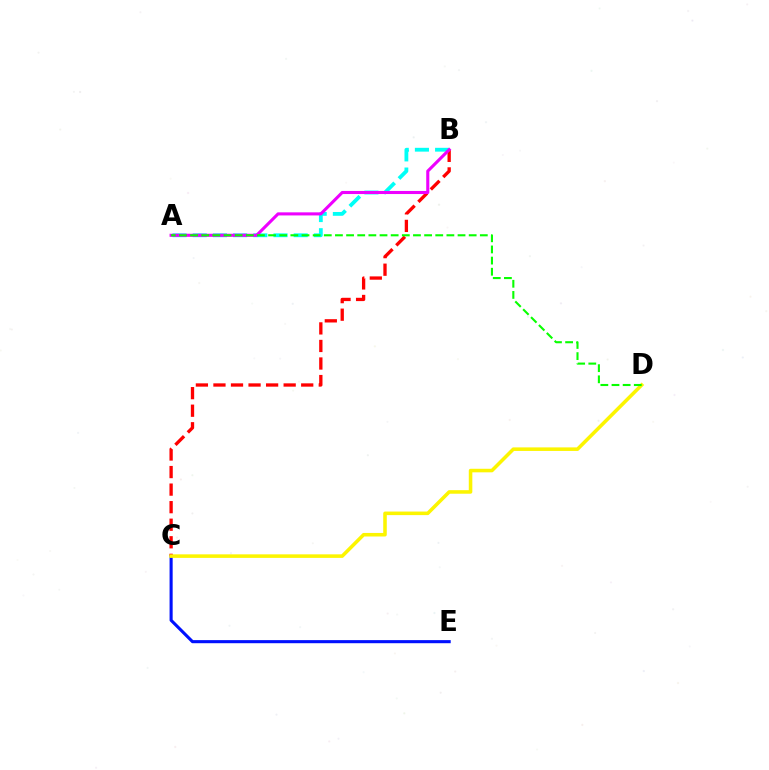{('C', 'E'): [{'color': '#0010ff', 'line_style': 'solid', 'thickness': 2.22}], ('B', 'C'): [{'color': '#ff0000', 'line_style': 'dashed', 'thickness': 2.38}], ('C', 'D'): [{'color': '#fcf500', 'line_style': 'solid', 'thickness': 2.55}], ('A', 'B'): [{'color': '#00fff6', 'line_style': 'dashed', 'thickness': 2.74}, {'color': '#ee00ff', 'line_style': 'solid', 'thickness': 2.22}], ('A', 'D'): [{'color': '#08ff00', 'line_style': 'dashed', 'thickness': 1.51}]}